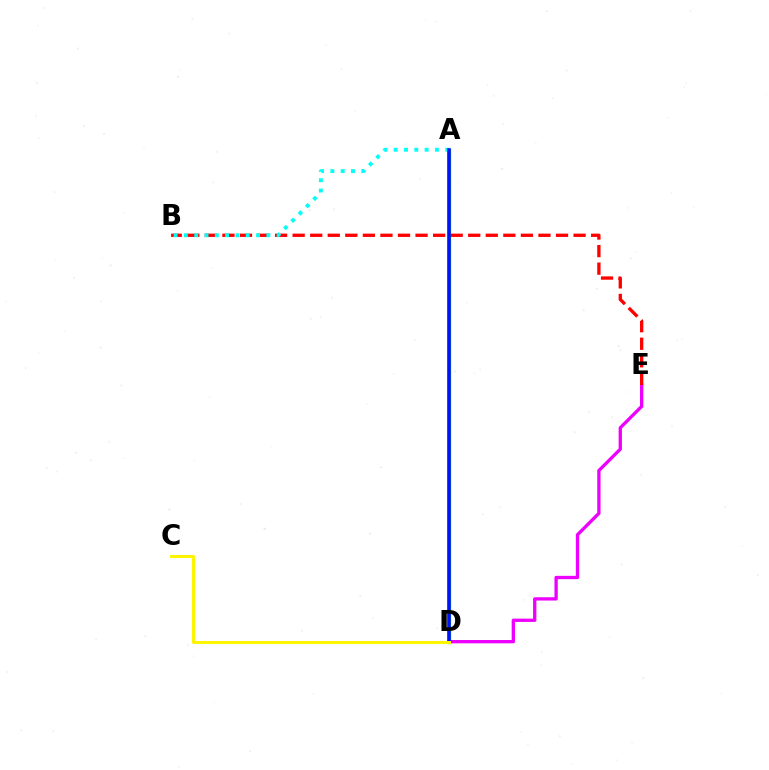{('A', 'D'): [{'color': '#08ff00', 'line_style': 'solid', 'thickness': 2.39}, {'color': '#0010ff', 'line_style': 'solid', 'thickness': 2.59}], ('D', 'E'): [{'color': '#ee00ff', 'line_style': 'solid', 'thickness': 2.38}], ('B', 'E'): [{'color': '#ff0000', 'line_style': 'dashed', 'thickness': 2.39}], ('A', 'B'): [{'color': '#00fff6', 'line_style': 'dotted', 'thickness': 2.8}], ('C', 'D'): [{'color': '#fcf500', 'line_style': 'solid', 'thickness': 2.16}]}